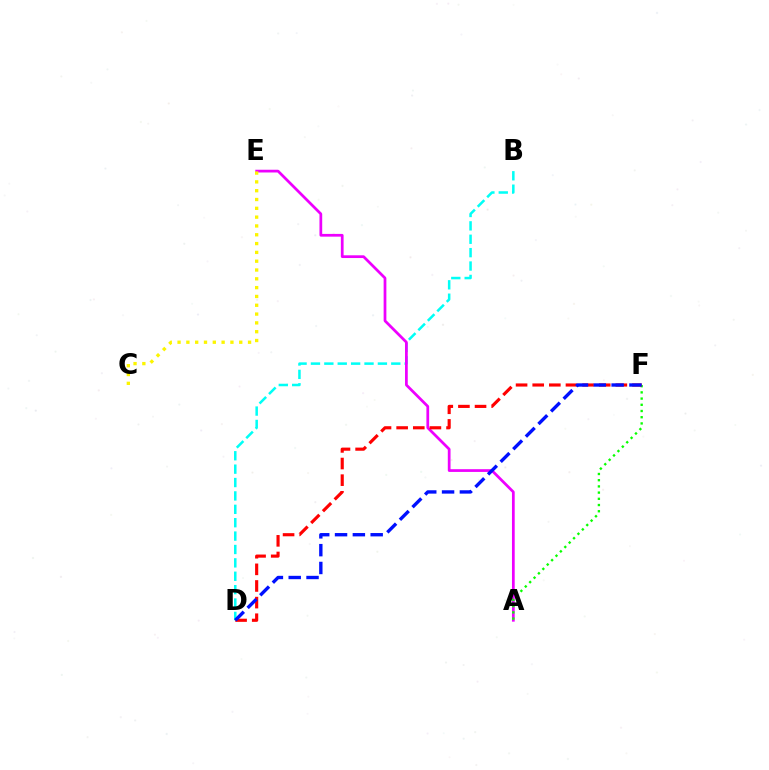{('B', 'D'): [{'color': '#00fff6', 'line_style': 'dashed', 'thickness': 1.82}], ('A', 'E'): [{'color': '#ee00ff', 'line_style': 'solid', 'thickness': 1.97}], ('C', 'E'): [{'color': '#fcf500', 'line_style': 'dotted', 'thickness': 2.39}], ('A', 'F'): [{'color': '#08ff00', 'line_style': 'dotted', 'thickness': 1.69}], ('D', 'F'): [{'color': '#ff0000', 'line_style': 'dashed', 'thickness': 2.26}, {'color': '#0010ff', 'line_style': 'dashed', 'thickness': 2.42}]}